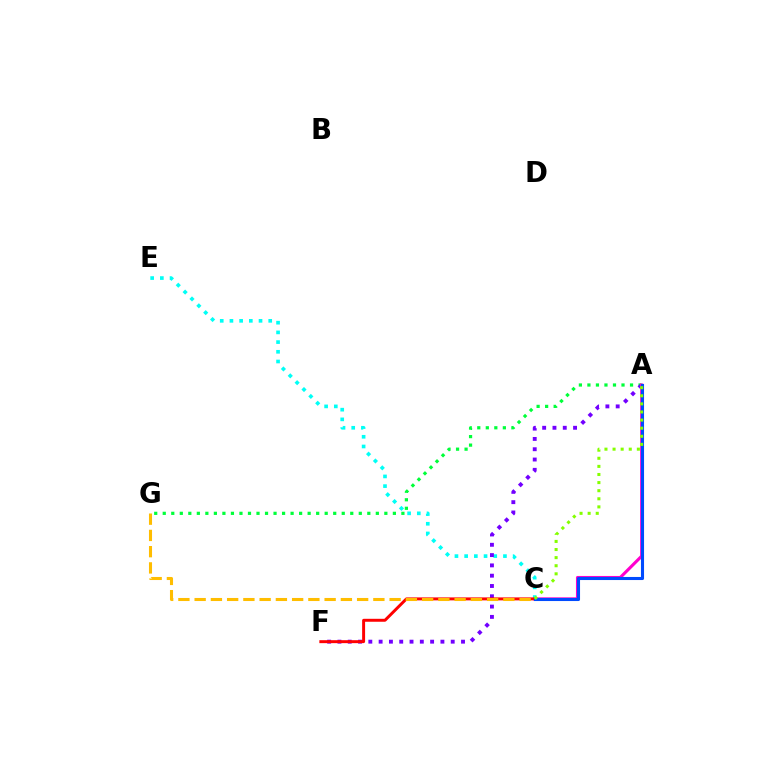{('A', 'G'): [{'color': '#00ff39', 'line_style': 'dotted', 'thickness': 2.32}], ('C', 'E'): [{'color': '#00fff6', 'line_style': 'dotted', 'thickness': 2.64}], ('A', 'F'): [{'color': '#7200ff', 'line_style': 'dotted', 'thickness': 2.8}], ('A', 'C'): [{'color': '#ff00cf', 'line_style': 'solid', 'thickness': 2.23}, {'color': '#004bff', 'line_style': 'solid', 'thickness': 2.22}, {'color': '#84ff00', 'line_style': 'dotted', 'thickness': 2.2}], ('C', 'F'): [{'color': '#ff0000', 'line_style': 'solid', 'thickness': 2.13}], ('C', 'G'): [{'color': '#ffbd00', 'line_style': 'dashed', 'thickness': 2.21}]}